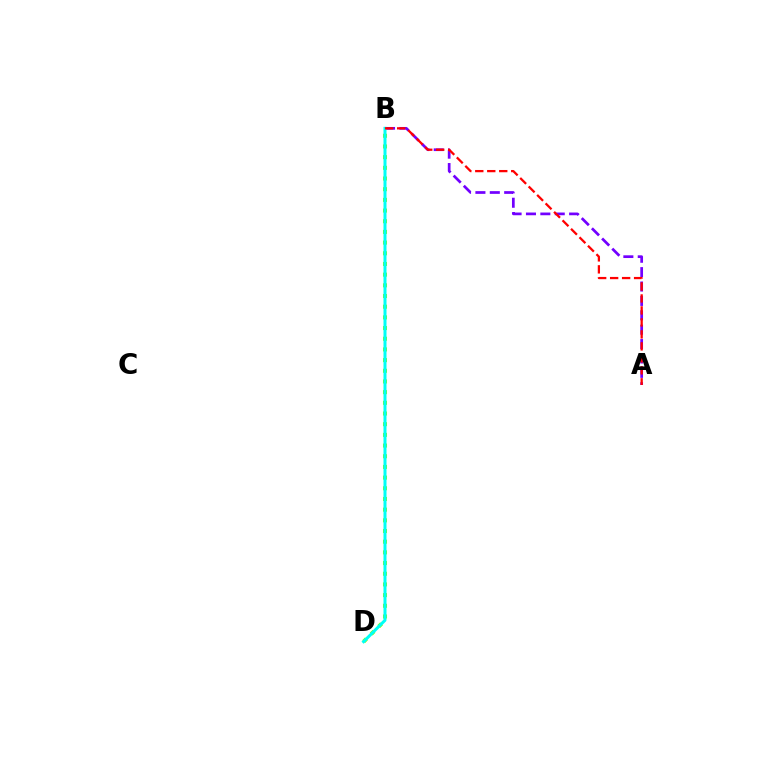{('B', 'D'): [{'color': '#84ff00', 'line_style': 'dotted', 'thickness': 2.9}, {'color': '#00fff6', 'line_style': 'solid', 'thickness': 2.16}], ('A', 'B'): [{'color': '#7200ff', 'line_style': 'dashed', 'thickness': 1.95}, {'color': '#ff0000', 'line_style': 'dashed', 'thickness': 1.63}]}